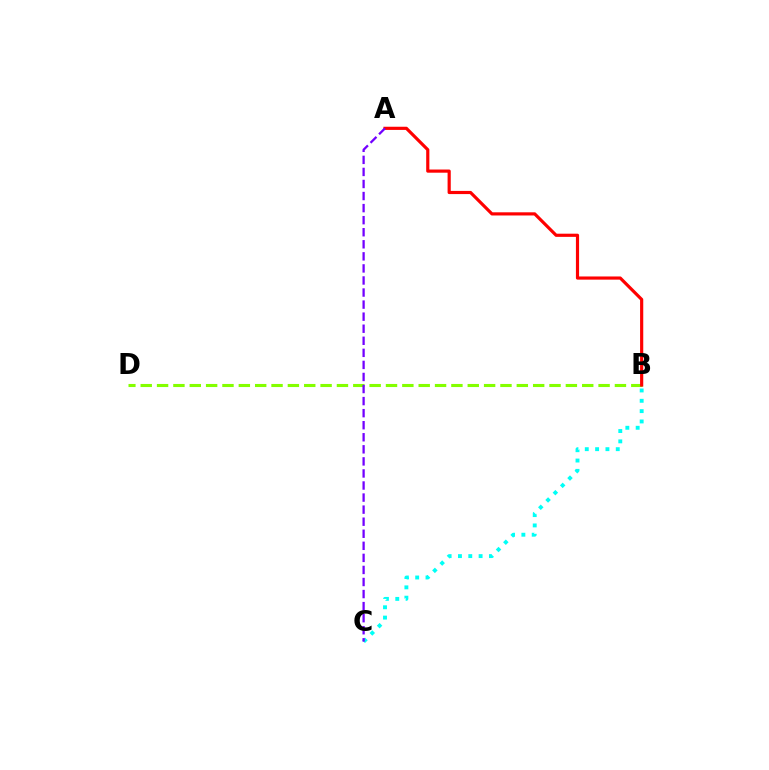{('B', 'D'): [{'color': '#84ff00', 'line_style': 'dashed', 'thickness': 2.22}], ('B', 'C'): [{'color': '#00fff6', 'line_style': 'dotted', 'thickness': 2.81}], ('A', 'B'): [{'color': '#ff0000', 'line_style': 'solid', 'thickness': 2.28}], ('A', 'C'): [{'color': '#7200ff', 'line_style': 'dashed', 'thickness': 1.64}]}